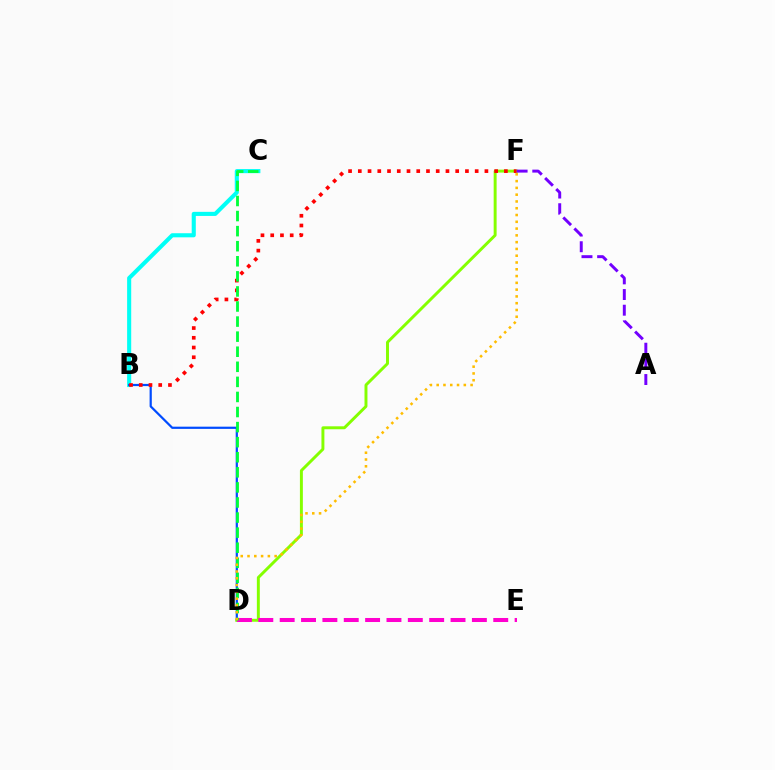{('B', 'C'): [{'color': '#00fff6', 'line_style': 'solid', 'thickness': 2.95}], ('B', 'D'): [{'color': '#004bff', 'line_style': 'solid', 'thickness': 1.59}], ('D', 'F'): [{'color': '#84ff00', 'line_style': 'solid', 'thickness': 2.12}, {'color': '#ffbd00', 'line_style': 'dotted', 'thickness': 1.84}], ('D', 'E'): [{'color': '#ff00cf', 'line_style': 'dashed', 'thickness': 2.9}], ('B', 'F'): [{'color': '#ff0000', 'line_style': 'dotted', 'thickness': 2.65}], ('C', 'D'): [{'color': '#00ff39', 'line_style': 'dashed', 'thickness': 2.05}], ('A', 'F'): [{'color': '#7200ff', 'line_style': 'dashed', 'thickness': 2.13}]}